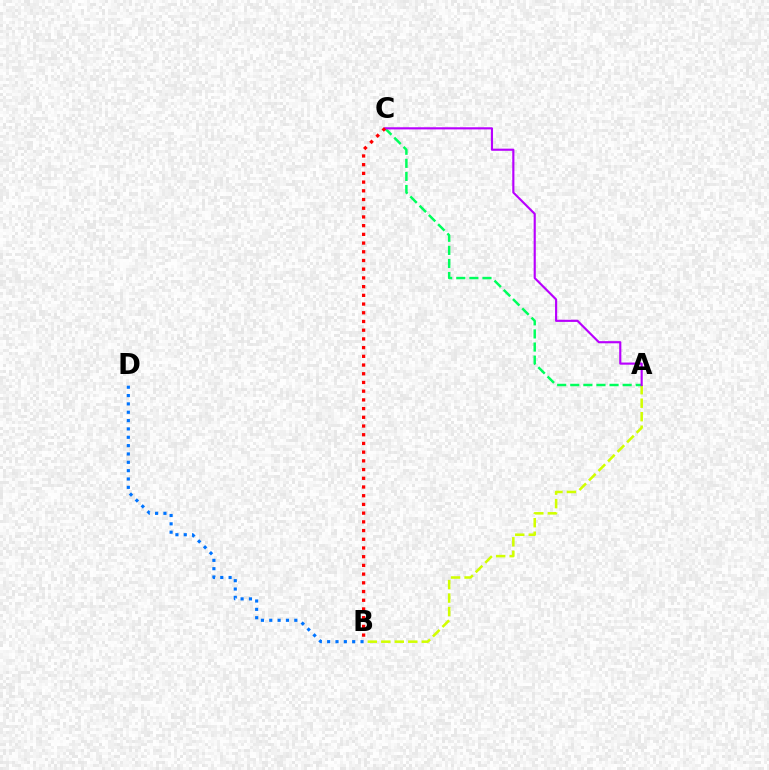{('A', 'B'): [{'color': '#d1ff00', 'line_style': 'dashed', 'thickness': 1.83}], ('A', 'C'): [{'color': '#00ff5c', 'line_style': 'dashed', 'thickness': 1.78}, {'color': '#b900ff', 'line_style': 'solid', 'thickness': 1.55}], ('B', 'D'): [{'color': '#0074ff', 'line_style': 'dotted', 'thickness': 2.27}], ('B', 'C'): [{'color': '#ff0000', 'line_style': 'dotted', 'thickness': 2.37}]}